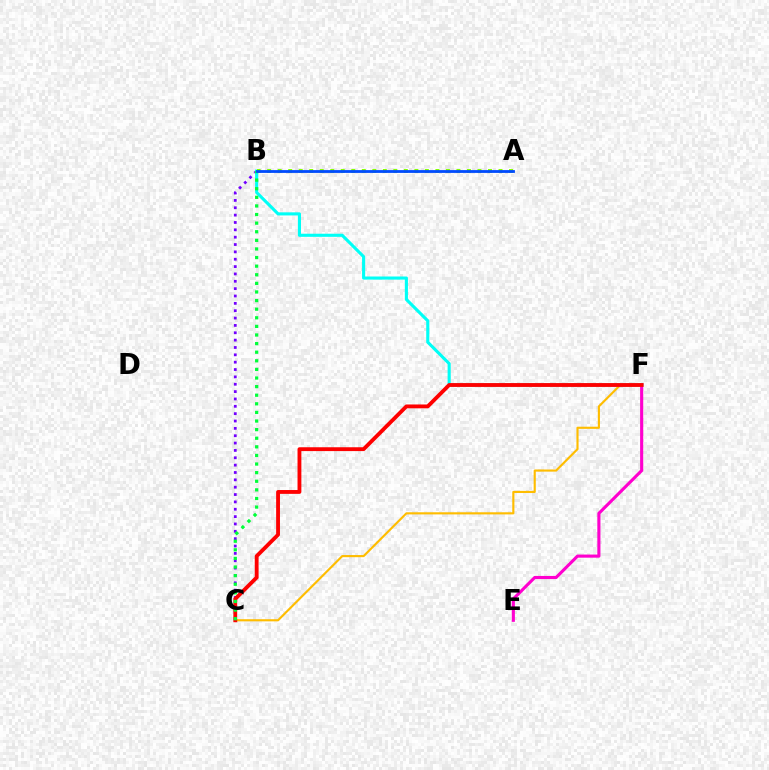{('E', 'F'): [{'color': '#ff00cf', 'line_style': 'solid', 'thickness': 2.25}], ('B', 'C'): [{'color': '#7200ff', 'line_style': 'dotted', 'thickness': 2.0}, {'color': '#00ff39', 'line_style': 'dotted', 'thickness': 2.34}], ('C', 'F'): [{'color': '#ffbd00', 'line_style': 'solid', 'thickness': 1.54}, {'color': '#ff0000', 'line_style': 'solid', 'thickness': 2.76}], ('B', 'F'): [{'color': '#00fff6', 'line_style': 'solid', 'thickness': 2.24}], ('A', 'B'): [{'color': '#84ff00', 'line_style': 'dotted', 'thickness': 2.86}, {'color': '#004bff', 'line_style': 'solid', 'thickness': 2.02}]}